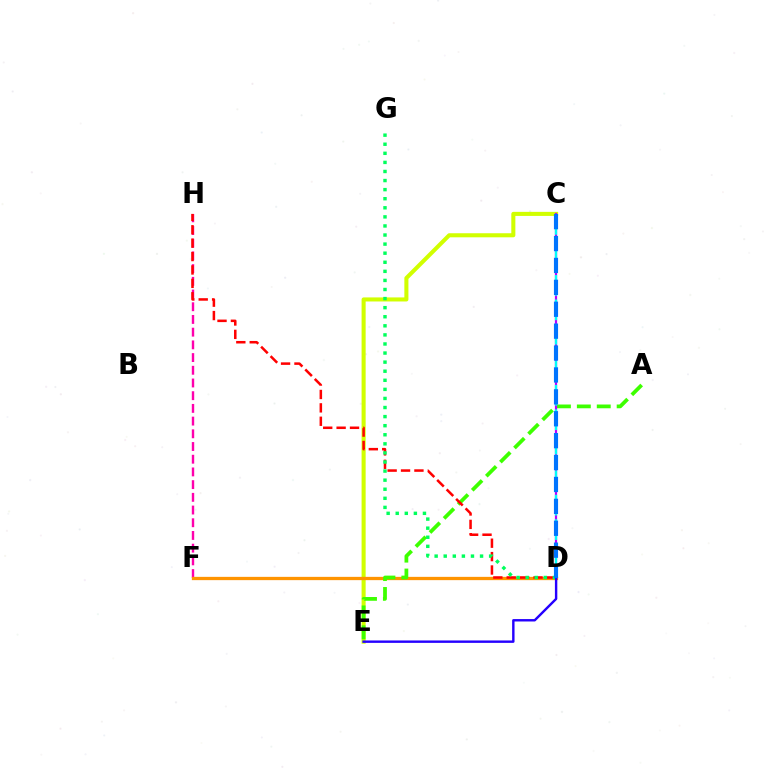{('F', 'H'): [{'color': '#ff00ac', 'line_style': 'dashed', 'thickness': 1.73}], ('C', 'E'): [{'color': '#d1ff00', 'line_style': 'solid', 'thickness': 2.93}], ('D', 'F'): [{'color': '#ff9400', 'line_style': 'solid', 'thickness': 2.36}], ('A', 'E'): [{'color': '#3dff00', 'line_style': 'dashed', 'thickness': 2.71}], ('D', 'H'): [{'color': '#ff0000', 'line_style': 'dashed', 'thickness': 1.82}], ('C', 'D'): [{'color': '#b900ff', 'line_style': 'solid', 'thickness': 1.59}, {'color': '#00fff6', 'line_style': 'dashed', 'thickness': 1.66}, {'color': '#0074ff', 'line_style': 'dashed', 'thickness': 2.98}], ('D', 'G'): [{'color': '#00ff5c', 'line_style': 'dotted', 'thickness': 2.47}], ('D', 'E'): [{'color': '#2500ff', 'line_style': 'solid', 'thickness': 1.74}]}